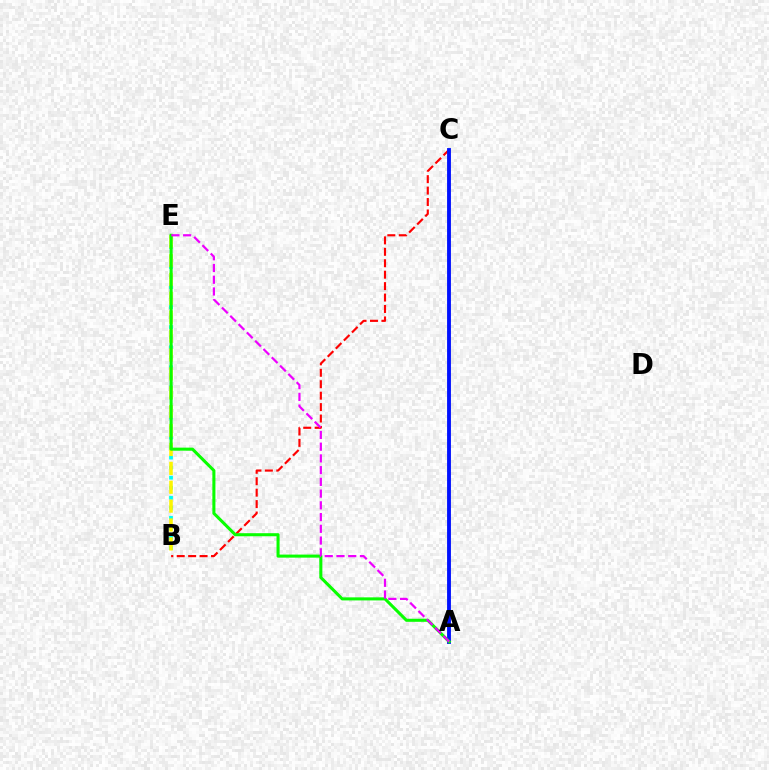{('B', 'C'): [{'color': '#ff0000', 'line_style': 'dashed', 'thickness': 1.55}], ('A', 'C'): [{'color': '#0010ff', 'line_style': 'solid', 'thickness': 2.78}], ('B', 'E'): [{'color': '#00fff6', 'line_style': 'dotted', 'thickness': 2.73}, {'color': '#fcf500', 'line_style': 'dashed', 'thickness': 2.57}], ('A', 'E'): [{'color': '#08ff00', 'line_style': 'solid', 'thickness': 2.2}, {'color': '#ee00ff', 'line_style': 'dashed', 'thickness': 1.59}]}